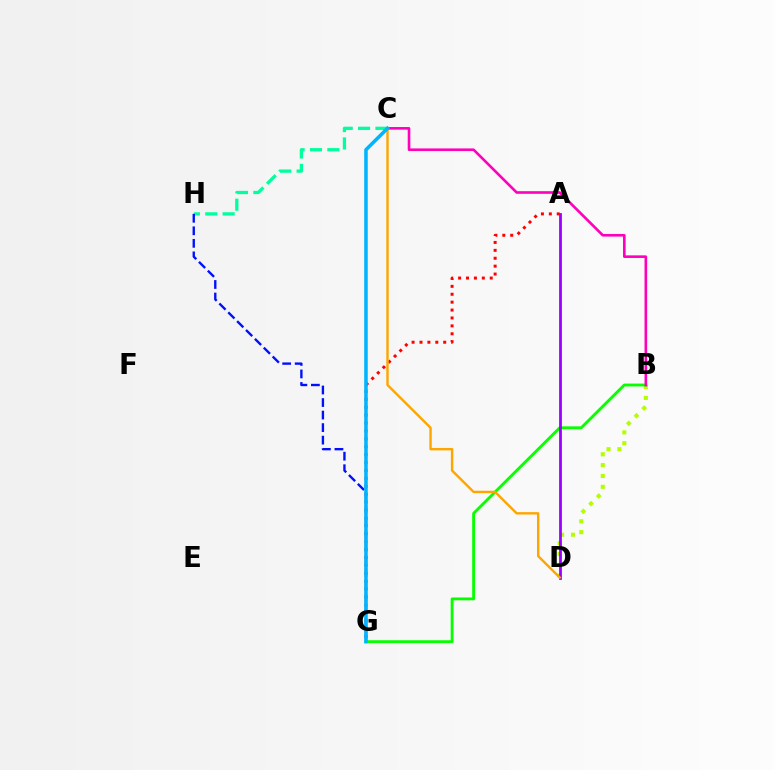{('A', 'G'): [{'color': '#ff0000', 'line_style': 'dotted', 'thickness': 2.15}], ('B', 'D'): [{'color': '#b3ff00', 'line_style': 'dotted', 'thickness': 2.95}], ('B', 'G'): [{'color': '#08ff00', 'line_style': 'solid', 'thickness': 2.05}], ('C', 'H'): [{'color': '#00ff9d', 'line_style': 'dashed', 'thickness': 2.36}], ('B', 'C'): [{'color': '#ff00bd', 'line_style': 'solid', 'thickness': 1.89}], ('G', 'H'): [{'color': '#0010ff', 'line_style': 'dashed', 'thickness': 1.7}], ('A', 'D'): [{'color': '#9b00ff', 'line_style': 'solid', 'thickness': 2.0}], ('C', 'D'): [{'color': '#ffa500', 'line_style': 'solid', 'thickness': 1.73}], ('C', 'G'): [{'color': '#00b5ff', 'line_style': 'solid', 'thickness': 2.55}]}